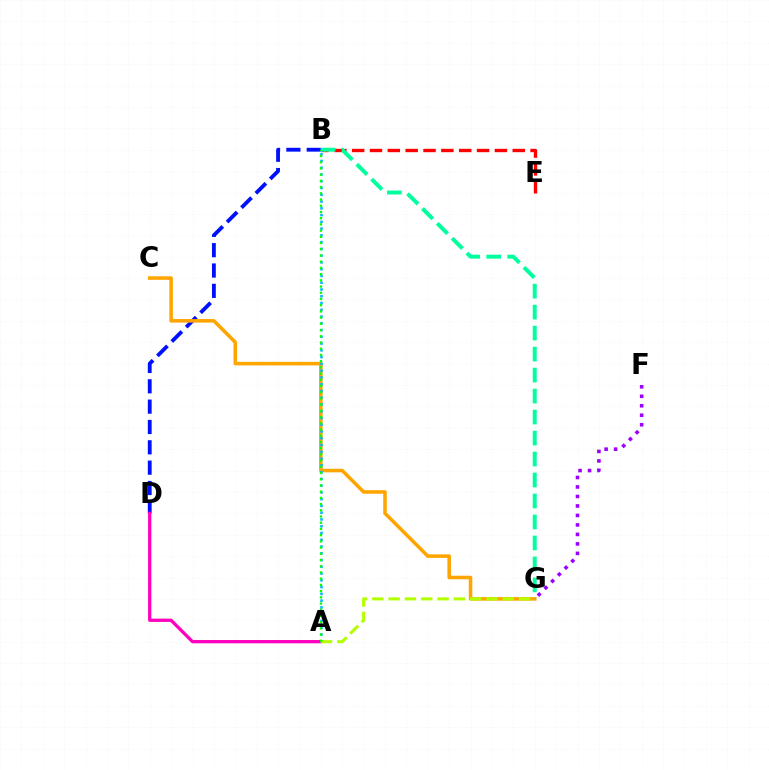{('F', 'G'): [{'color': '#9b00ff', 'line_style': 'dotted', 'thickness': 2.58}], ('B', 'D'): [{'color': '#0010ff', 'line_style': 'dashed', 'thickness': 2.76}], ('B', 'E'): [{'color': '#ff0000', 'line_style': 'dashed', 'thickness': 2.42}], ('A', 'D'): [{'color': '#ff00bd', 'line_style': 'solid', 'thickness': 2.36}], ('C', 'G'): [{'color': '#ffa500', 'line_style': 'solid', 'thickness': 2.56}], ('A', 'B'): [{'color': '#00b5ff', 'line_style': 'dotted', 'thickness': 1.84}, {'color': '#08ff00', 'line_style': 'dotted', 'thickness': 1.69}], ('A', 'G'): [{'color': '#b3ff00', 'line_style': 'dashed', 'thickness': 2.22}], ('B', 'G'): [{'color': '#00ff9d', 'line_style': 'dashed', 'thickness': 2.85}]}